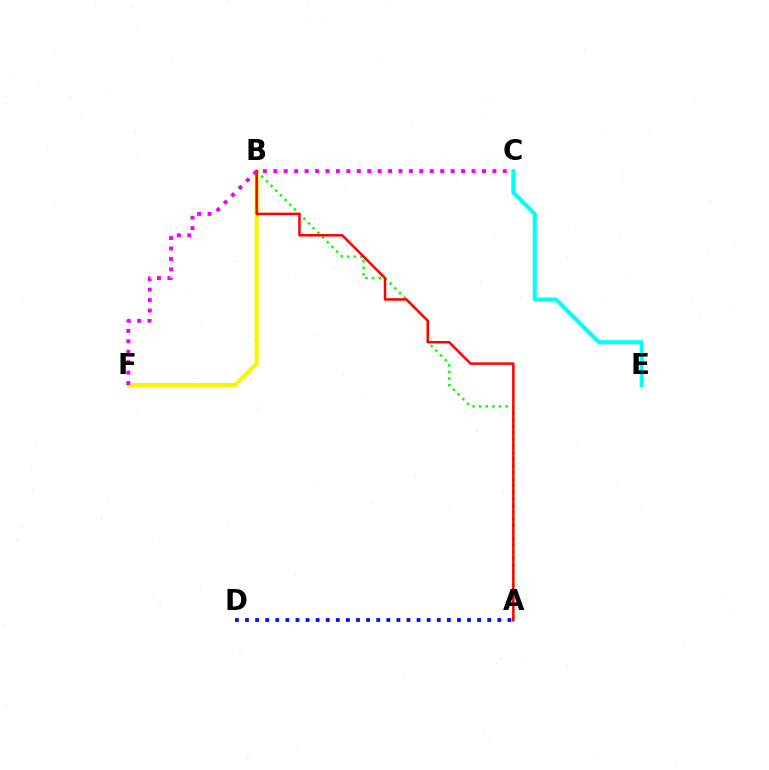{('B', 'F'): [{'color': '#fcf500', 'line_style': 'solid', 'thickness': 2.94}], ('A', 'B'): [{'color': '#08ff00', 'line_style': 'dotted', 'thickness': 1.8}, {'color': '#ff0000', 'line_style': 'solid', 'thickness': 1.79}], ('C', 'E'): [{'color': '#00fff6', 'line_style': 'solid', 'thickness': 2.9}], ('A', 'D'): [{'color': '#0010ff', 'line_style': 'dotted', 'thickness': 2.74}], ('C', 'F'): [{'color': '#ee00ff', 'line_style': 'dotted', 'thickness': 2.83}]}